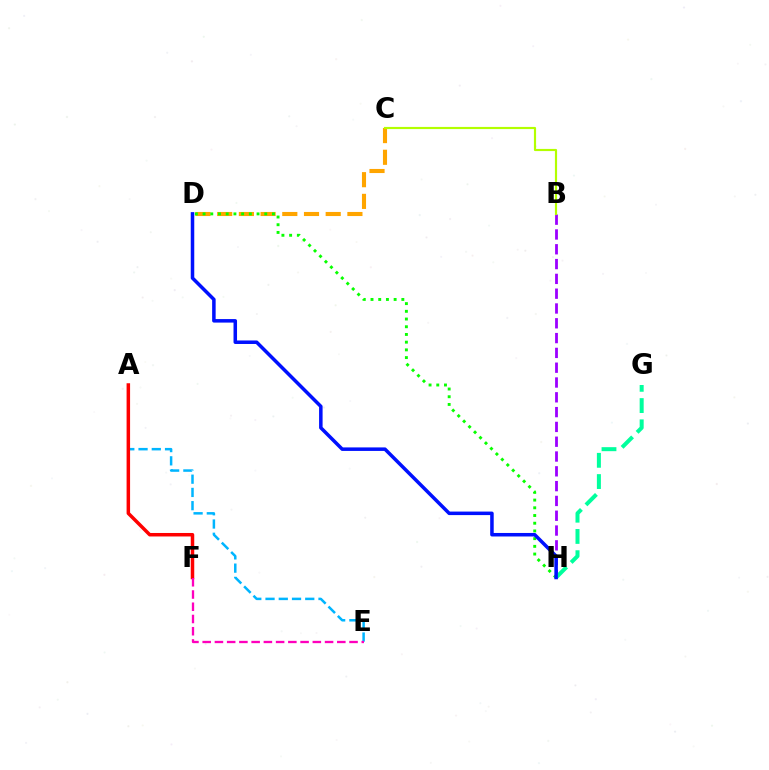{('C', 'D'): [{'color': '#ffa500', 'line_style': 'dashed', 'thickness': 2.95}], ('B', 'H'): [{'color': '#9b00ff', 'line_style': 'dashed', 'thickness': 2.01}], ('B', 'C'): [{'color': '#b3ff00', 'line_style': 'solid', 'thickness': 1.56}], ('A', 'E'): [{'color': '#00b5ff', 'line_style': 'dashed', 'thickness': 1.8}], ('A', 'F'): [{'color': '#ff0000', 'line_style': 'solid', 'thickness': 2.52}], ('D', 'H'): [{'color': '#08ff00', 'line_style': 'dotted', 'thickness': 2.09}, {'color': '#0010ff', 'line_style': 'solid', 'thickness': 2.53}], ('G', 'H'): [{'color': '#00ff9d', 'line_style': 'dashed', 'thickness': 2.89}], ('E', 'F'): [{'color': '#ff00bd', 'line_style': 'dashed', 'thickness': 1.66}]}